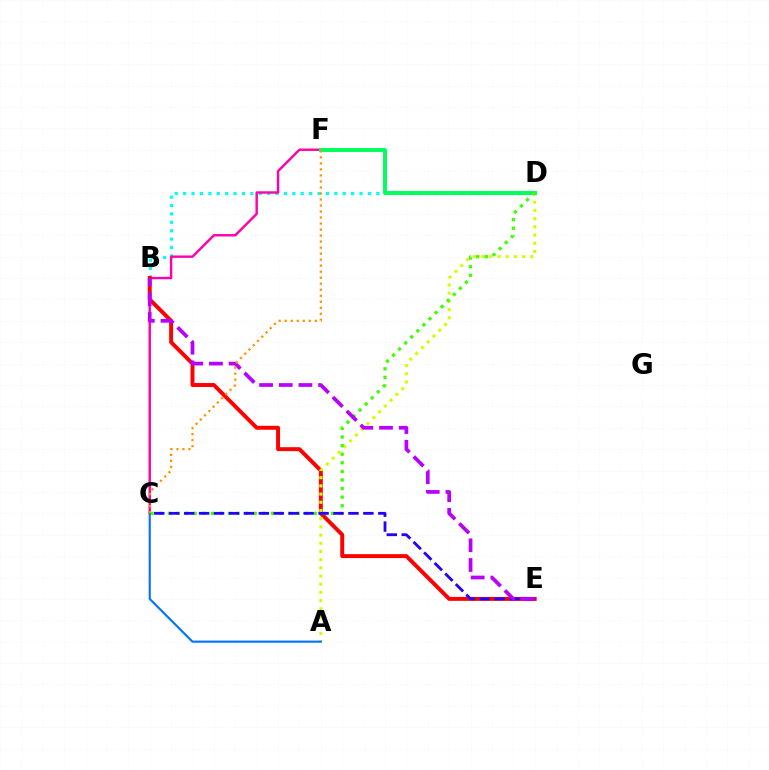{('B', 'D'): [{'color': '#00fff6', 'line_style': 'dotted', 'thickness': 2.28}], ('C', 'F'): [{'color': '#ff00ac', 'line_style': 'solid', 'thickness': 1.74}, {'color': '#ff9400', 'line_style': 'dotted', 'thickness': 1.63}], ('B', 'E'): [{'color': '#ff0000', 'line_style': 'solid', 'thickness': 2.83}, {'color': '#b900ff', 'line_style': 'dashed', 'thickness': 2.67}], ('A', 'D'): [{'color': '#d1ff00', 'line_style': 'dotted', 'thickness': 2.23}], ('D', 'F'): [{'color': '#00ff5c', 'line_style': 'solid', 'thickness': 2.84}], ('C', 'D'): [{'color': '#3dff00', 'line_style': 'dotted', 'thickness': 2.33}], ('C', 'E'): [{'color': '#2500ff', 'line_style': 'dashed', 'thickness': 2.03}], ('A', 'C'): [{'color': '#0074ff', 'line_style': 'solid', 'thickness': 1.54}]}